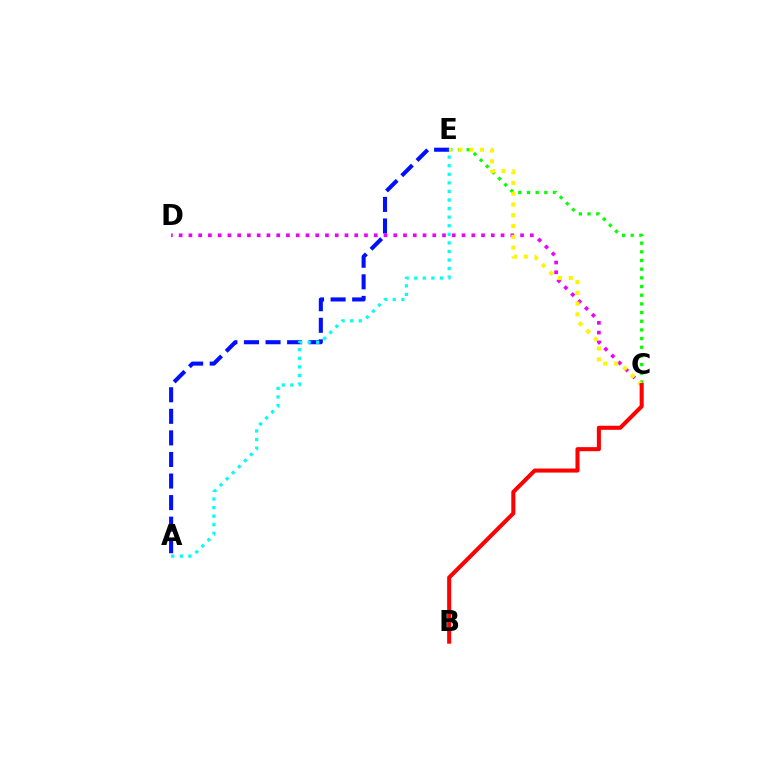{('C', 'E'): [{'color': '#08ff00', 'line_style': 'dotted', 'thickness': 2.36}, {'color': '#fcf500', 'line_style': 'dotted', 'thickness': 2.93}], ('A', 'E'): [{'color': '#0010ff', 'line_style': 'dashed', 'thickness': 2.93}, {'color': '#00fff6', 'line_style': 'dotted', 'thickness': 2.33}], ('C', 'D'): [{'color': '#ee00ff', 'line_style': 'dotted', 'thickness': 2.65}], ('B', 'C'): [{'color': '#ff0000', 'line_style': 'solid', 'thickness': 2.92}]}